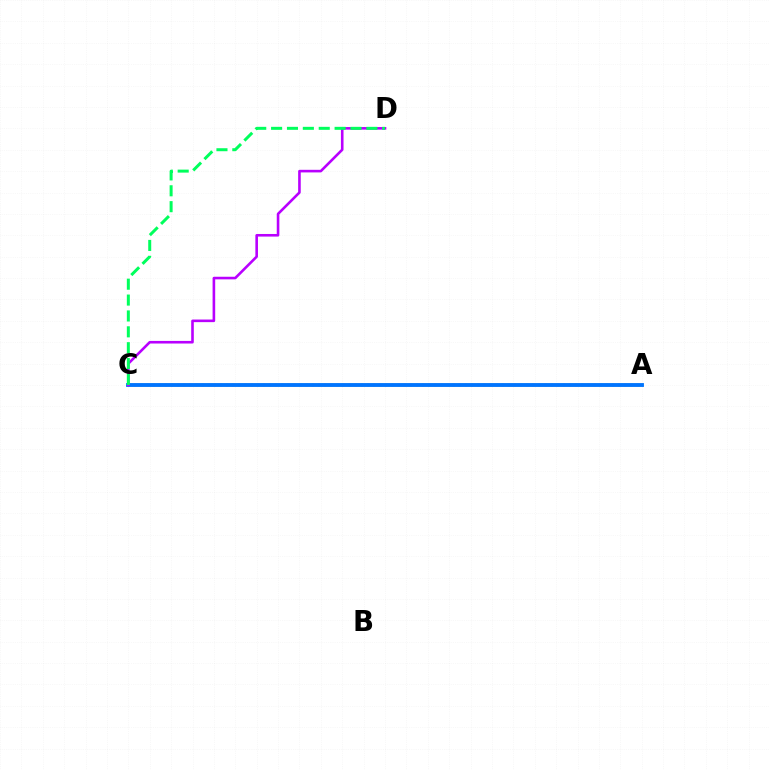{('A', 'C'): [{'color': '#ff0000', 'line_style': 'dotted', 'thickness': 1.66}, {'color': '#d1ff00', 'line_style': 'solid', 'thickness': 1.76}, {'color': '#0074ff', 'line_style': 'solid', 'thickness': 2.77}], ('C', 'D'): [{'color': '#b900ff', 'line_style': 'solid', 'thickness': 1.87}, {'color': '#00ff5c', 'line_style': 'dashed', 'thickness': 2.16}]}